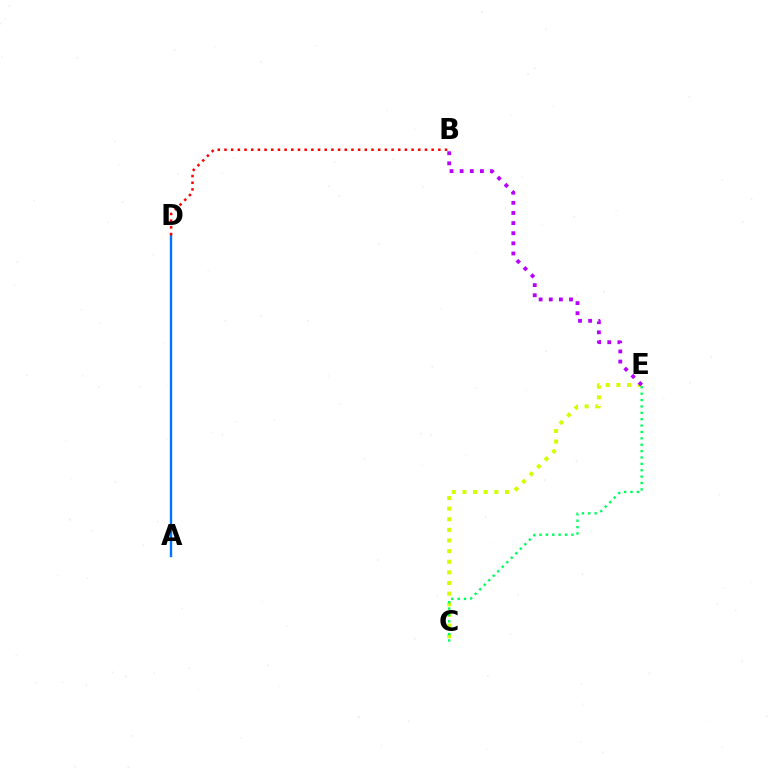{('A', 'D'): [{'color': '#0074ff', 'line_style': 'solid', 'thickness': 1.71}], ('C', 'E'): [{'color': '#d1ff00', 'line_style': 'dotted', 'thickness': 2.89}, {'color': '#00ff5c', 'line_style': 'dotted', 'thickness': 1.73}], ('B', 'D'): [{'color': '#ff0000', 'line_style': 'dotted', 'thickness': 1.82}], ('B', 'E'): [{'color': '#b900ff', 'line_style': 'dotted', 'thickness': 2.75}]}